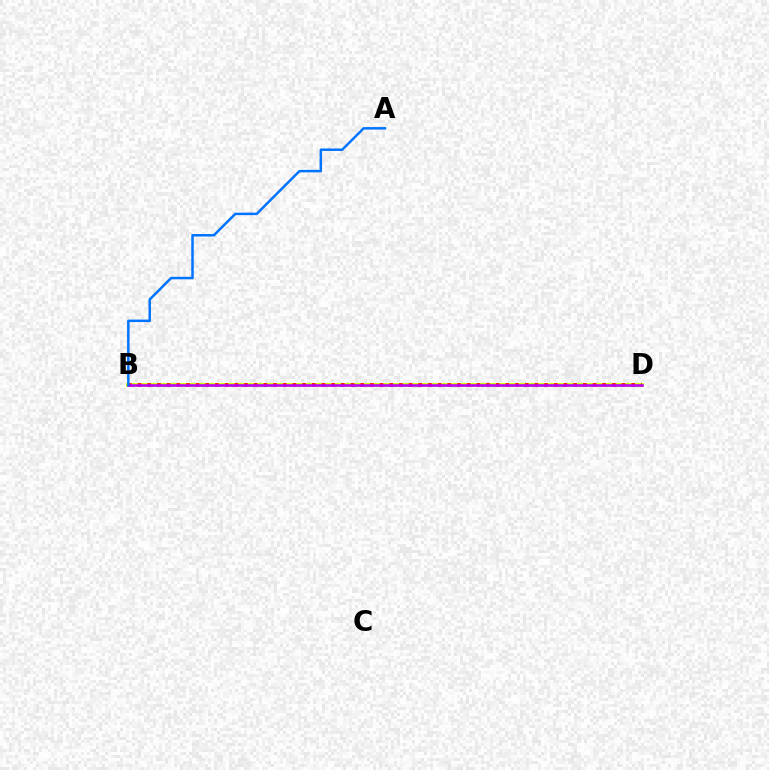{('B', 'D'): [{'color': '#00ff5c', 'line_style': 'dashed', 'thickness': 2.1}, {'color': '#d1ff00', 'line_style': 'solid', 'thickness': 2.79}, {'color': '#ff0000', 'line_style': 'dotted', 'thickness': 2.63}, {'color': '#b900ff', 'line_style': 'solid', 'thickness': 1.86}], ('A', 'B'): [{'color': '#0074ff', 'line_style': 'solid', 'thickness': 1.79}]}